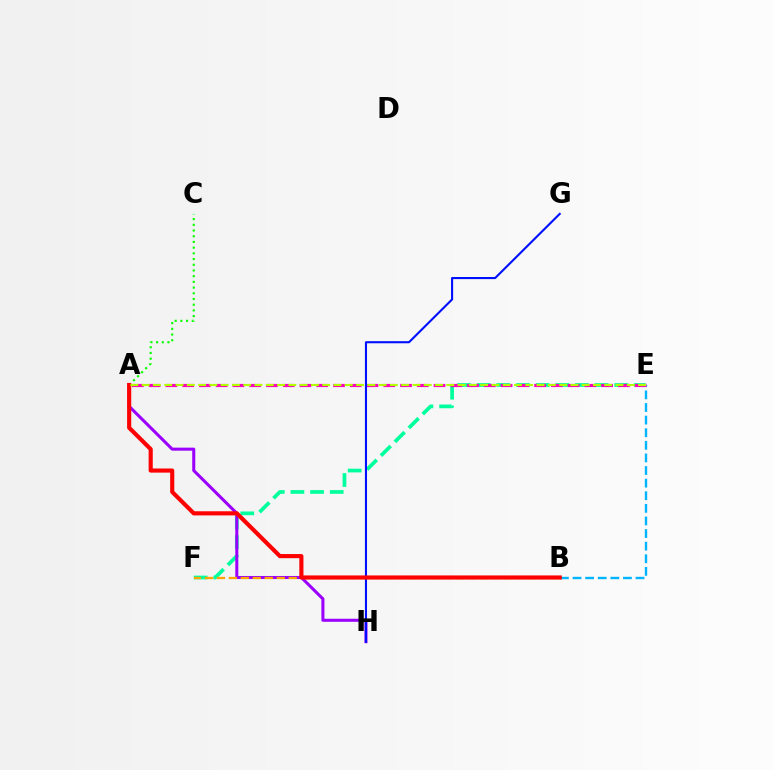{('B', 'E'): [{'color': '#00b5ff', 'line_style': 'dashed', 'thickness': 1.71}], ('E', 'F'): [{'color': '#00ff9d', 'line_style': 'dashed', 'thickness': 2.67}], ('A', 'E'): [{'color': '#ff00bd', 'line_style': 'dashed', 'thickness': 2.28}, {'color': '#b3ff00', 'line_style': 'dashed', 'thickness': 1.53}], ('A', 'C'): [{'color': '#08ff00', 'line_style': 'dotted', 'thickness': 1.55}], ('A', 'H'): [{'color': '#9b00ff', 'line_style': 'solid', 'thickness': 2.19}], ('G', 'H'): [{'color': '#0010ff', 'line_style': 'solid', 'thickness': 1.52}], ('B', 'F'): [{'color': '#ffa500', 'line_style': 'dashed', 'thickness': 1.62}], ('A', 'B'): [{'color': '#ff0000', 'line_style': 'solid', 'thickness': 2.97}]}